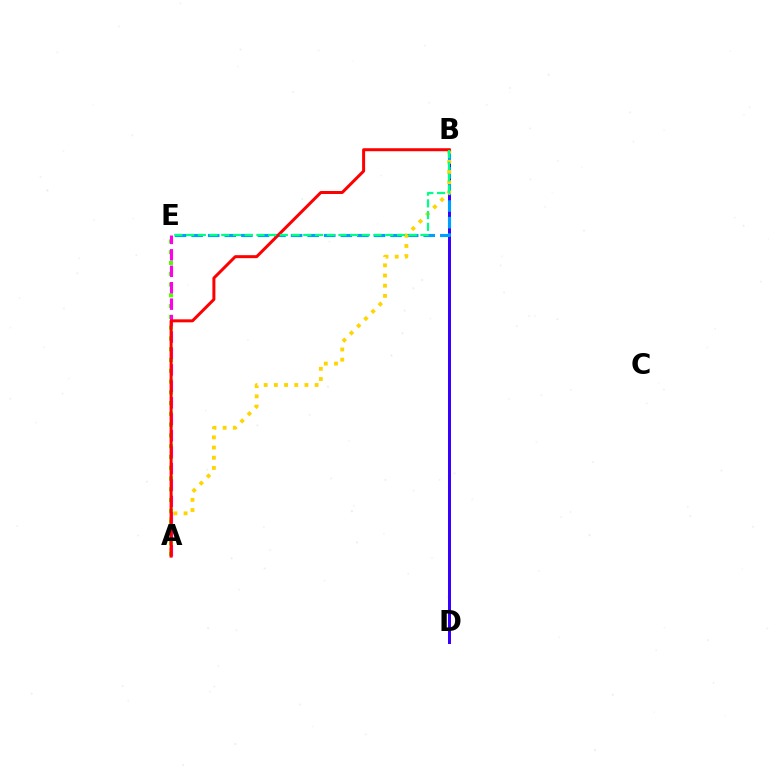{('B', 'D'): [{'color': '#3700ff', 'line_style': 'solid', 'thickness': 2.15}], ('B', 'E'): [{'color': '#009eff', 'line_style': 'dashed', 'thickness': 2.25}, {'color': '#00ff86', 'line_style': 'dashed', 'thickness': 1.59}], ('A', 'B'): [{'color': '#ffd500', 'line_style': 'dotted', 'thickness': 2.77}, {'color': '#ff0000', 'line_style': 'solid', 'thickness': 2.16}], ('A', 'E'): [{'color': '#4fff00', 'line_style': 'dotted', 'thickness': 2.93}, {'color': '#ff00ed', 'line_style': 'dashed', 'thickness': 2.23}]}